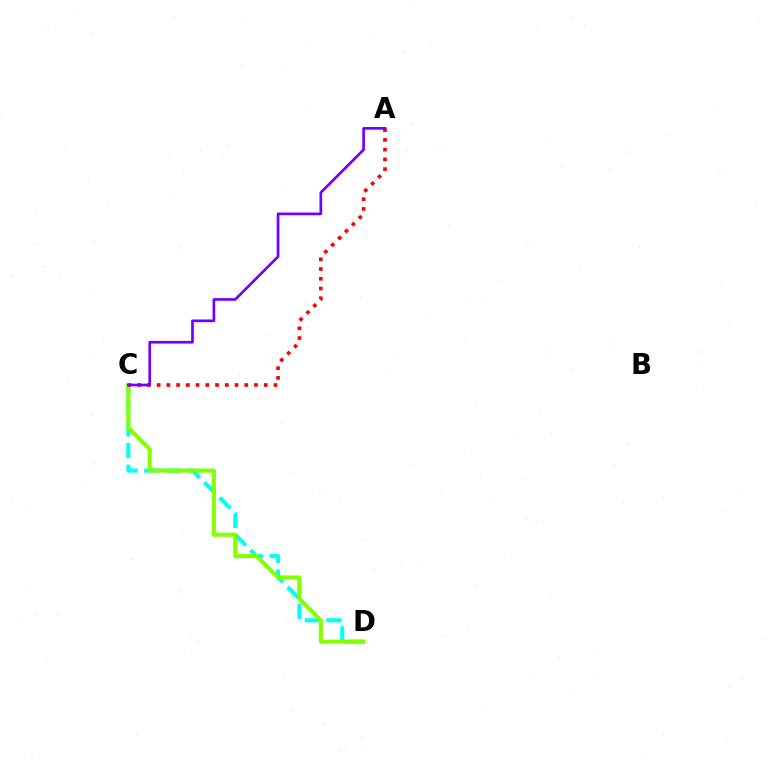{('C', 'D'): [{'color': '#00fff6', 'line_style': 'dashed', 'thickness': 2.95}, {'color': '#84ff00', 'line_style': 'solid', 'thickness': 2.96}], ('A', 'C'): [{'color': '#ff0000', 'line_style': 'dotted', 'thickness': 2.64}, {'color': '#7200ff', 'line_style': 'solid', 'thickness': 1.93}]}